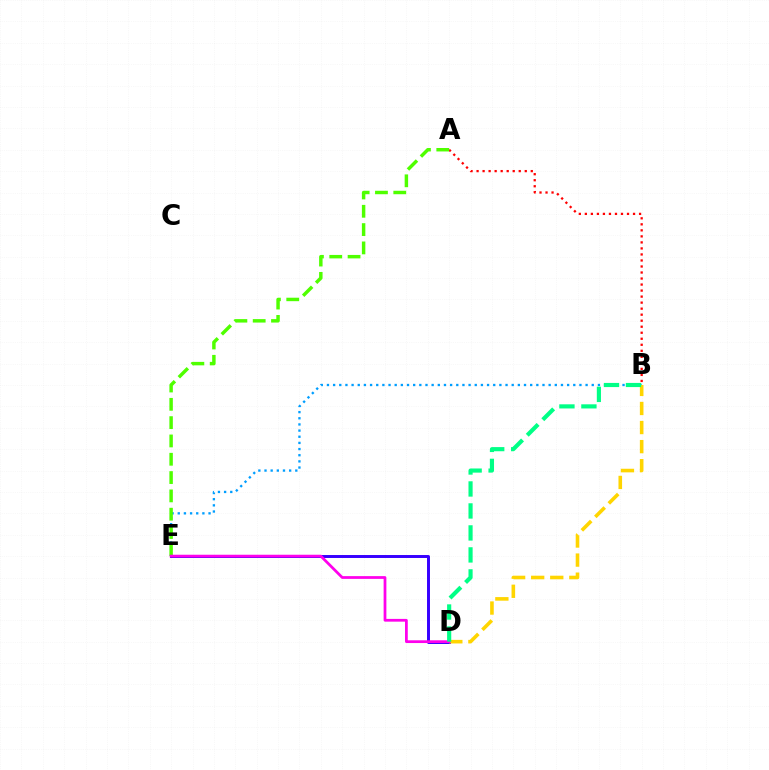{('B', 'E'): [{'color': '#009eff', 'line_style': 'dotted', 'thickness': 1.67}], ('D', 'E'): [{'color': '#3700ff', 'line_style': 'solid', 'thickness': 2.13}, {'color': '#ff00ed', 'line_style': 'solid', 'thickness': 1.98}], ('A', 'B'): [{'color': '#ff0000', 'line_style': 'dotted', 'thickness': 1.64}], ('A', 'E'): [{'color': '#4fff00', 'line_style': 'dashed', 'thickness': 2.49}], ('B', 'D'): [{'color': '#ffd500', 'line_style': 'dashed', 'thickness': 2.59}, {'color': '#00ff86', 'line_style': 'dashed', 'thickness': 2.99}]}